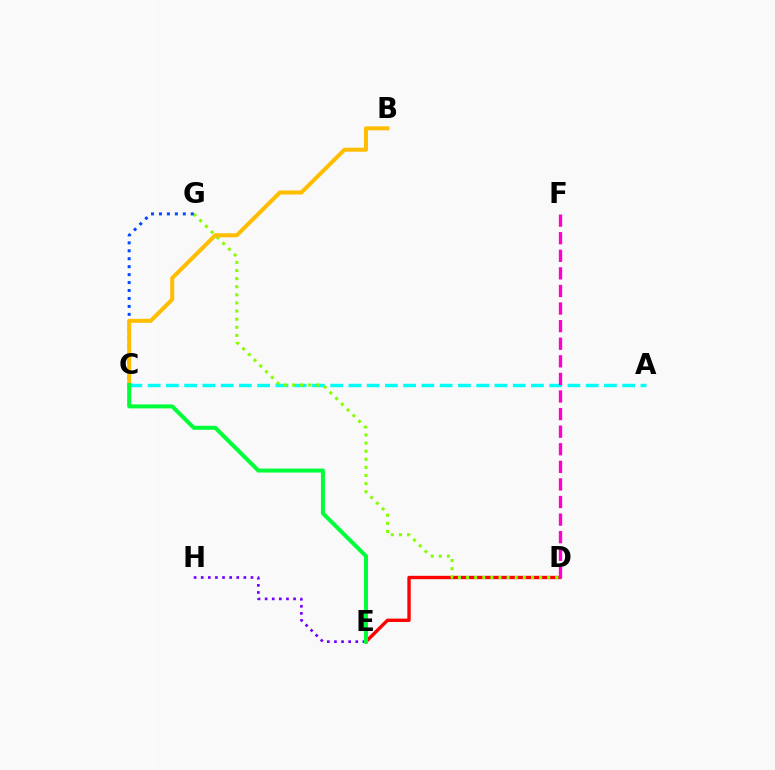{('A', 'C'): [{'color': '#00fff6', 'line_style': 'dashed', 'thickness': 2.48}], ('D', 'E'): [{'color': '#ff0000', 'line_style': 'solid', 'thickness': 2.42}], ('D', 'G'): [{'color': '#84ff00', 'line_style': 'dotted', 'thickness': 2.2}], ('C', 'G'): [{'color': '#004bff', 'line_style': 'dotted', 'thickness': 2.16}], ('D', 'F'): [{'color': '#ff00cf', 'line_style': 'dashed', 'thickness': 2.39}], ('B', 'C'): [{'color': '#ffbd00', 'line_style': 'solid', 'thickness': 2.89}], ('E', 'H'): [{'color': '#7200ff', 'line_style': 'dotted', 'thickness': 1.93}], ('C', 'E'): [{'color': '#00ff39', 'line_style': 'solid', 'thickness': 2.88}]}